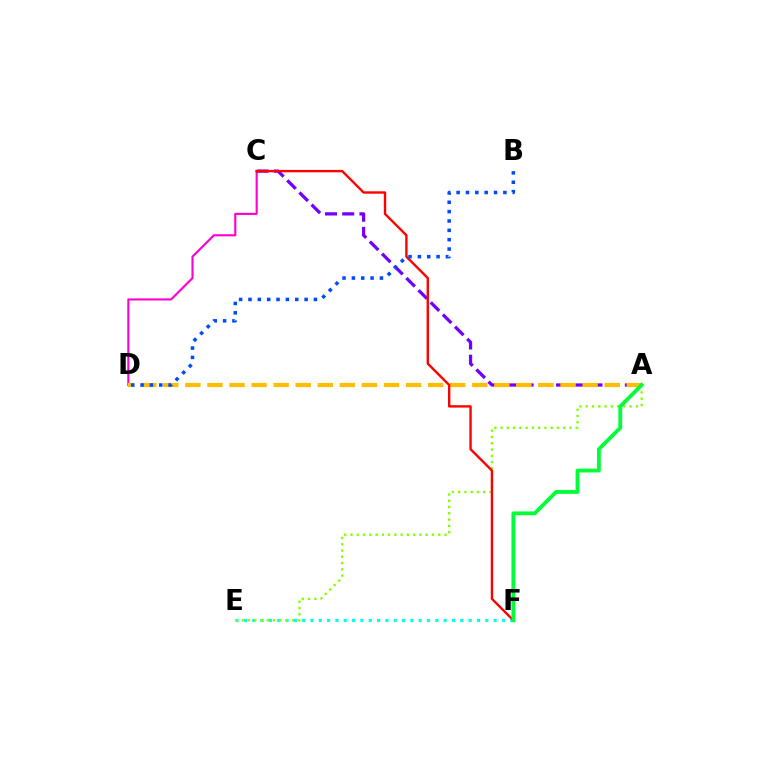{('C', 'D'): [{'color': '#ff00cf', 'line_style': 'solid', 'thickness': 1.54}], ('E', 'F'): [{'color': '#00fff6', 'line_style': 'dotted', 'thickness': 2.26}], ('A', 'E'): [{'color': '#84ff00', 'line_style': 'dotted', 'thickness': 1.7}], ('A', 'C'): [{'color': '#7200ff', 'line_style': 'dashed', 'thickness': 2.34}], ('A', 'D'): [{'color': '#ffbd00', 'line_style': 'dashed', 'thickness': 3.0}], ('C', 'F'): [{'color': '#ff0000', 'line_style': 'solid', 'thickness': 1.72}], ('A', 'F'): [{'color': '#00ff39', 'line_style': 'solid', 'thickness': 2.75}], ('B', 'D'): [{'color': '#004bff', 'line_style': 'dotted', 'thickness': 2.54}]}